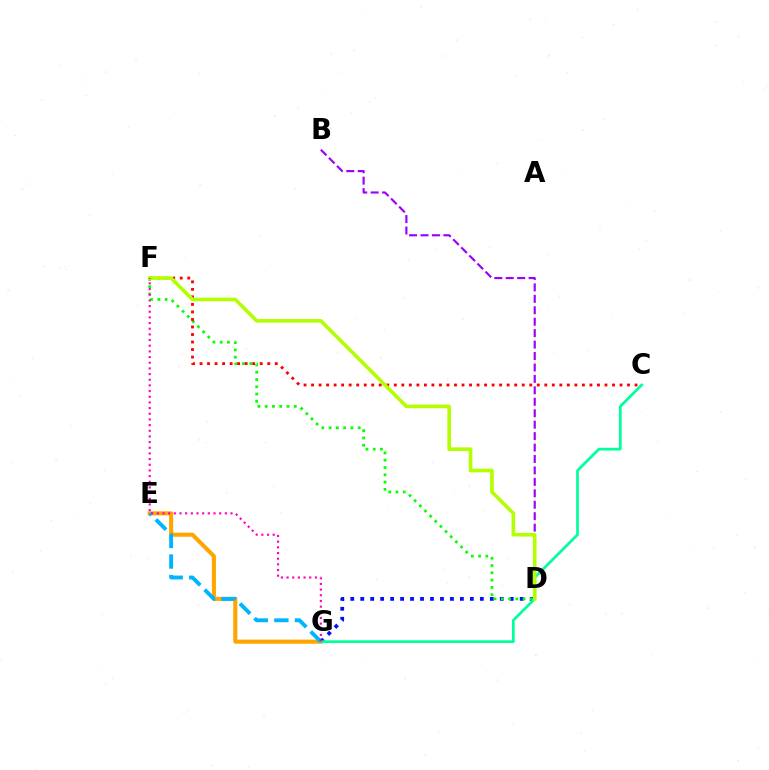{('E', 'G'): [{'color': '#ffa500', 'line_style': 'solid', 'thickness': 2.93}, {'color': '#00b5ff', 'line_style': 'dashed', 'thickness': 2.79}], ('D', 'G'): [{'color': '#0010ff', 'line_style': 'dotted', 'thickness': 2.71}], ('D', 'F'): [{'color': '#08ff00', 'line_style': 'dotted', 'thickness': 1.98}, {'color': '#b3ff00', 'line_style': 'solid', 'thickness': 2.6}], ('C', 'F'): [{'color': '#ff0000', 'line_style': 'dotted', 'thickness': 2.04}], ('B', 'D'): [{'color': '#9b00ff', 'line_style': 'dashed', 'thickness': 1.55}], ('C', 'G'): [{'color': '#00ff9d', 'line_style': 'solid', 'thickness': 1.97}], ('F', 'G'): [{'color': '#ff00bd', 'line_style': 'dotted', 'thickness': 1.54}]}